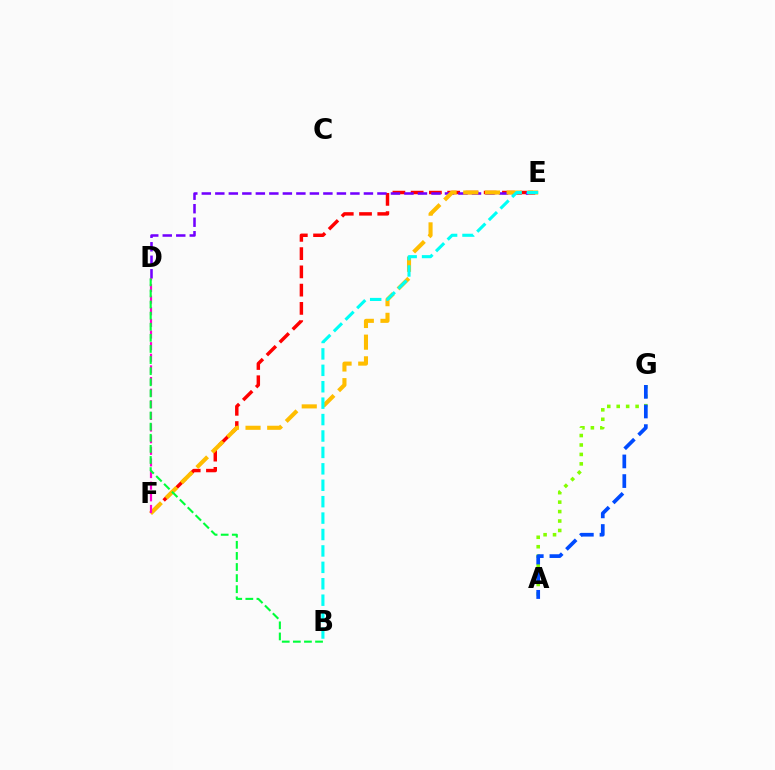{('E', 'F'): [{'color': '#ff0000', 'line_style': 'dashed', 'thickness': 2.48}, {'color': '#ffbd00', 'line_style': 'dashed', 'thickness': 2.94}], ('D', 'E'): [{'color': '#7200ff', 'line_style': 'dashed', 'thickness': 1.84}], ('A', 'G'): [{'color': '#84ff00', 'line_style': 'dotted', 'thickness': 2.57}, {'color': '#004bff', 'line_style': 'dashed', 'thickness': 2.67}], ('D', 'F'): [{'color': '#ff00cf', 'line_style': 'dashed', 'thickness': 1.58}], ('B', 'E'): [{'color': '#00fff6', 'line_style': 'dashed', 'thickness': 2.23}], ('B', 'D'): [{'color': '#00ff39', 'line_style': 'dashed', 'thickness': 1.51}]}